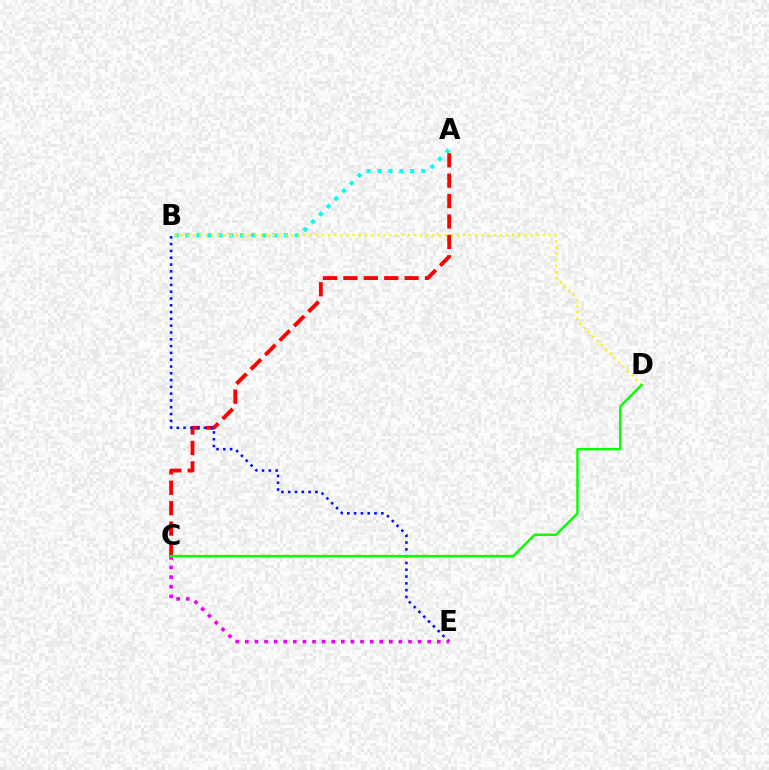{('A', 'B'): [{'color': '#00fff6', 'line_style': 'dotted', 'thickness': 2.97}], ('B', 'D'): [{'color': '#fcf500', 'line_style': 'dotted', 'thickness': 1.67}], ('A', 'C'): [{'color': '#ff0000', 'line_style': 'dashed', 'thickness': 2.77}], ('B', 'E'): [{'color': '#0010ff', 'line_style': 'dotted', 'thickness': 1.85}], ('C', 'E'): [{'color': '#ee00ff', 'line_style': 'dotted', 'thickness': 2.61}], ('C', 'D'): [{'color': '#08ff00', 'line_style': 'solid', 'thickness': 1.76}]}